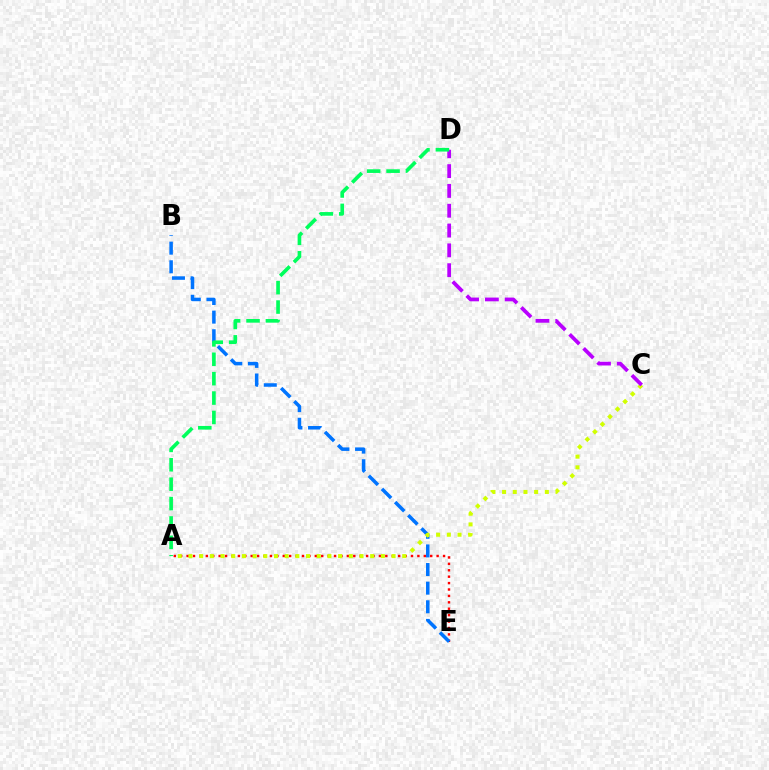{('A', 'E'): [{'color': '#ff0000', 'line_style': 'dotted', 'thickness': 1.74}], ('B', 'E'): [{'color': '#0074ff', 'line_style': 'dashed', 'thickness': 2.53}], ('A', 'C'): [{'color': '#d1ff00', 'line_style': 'dotted', 'thickness': 2.9}], ('C', 'D'): [{'color': '#b900ff', 'line_style': 'dashed', 'thickness': 2.69}], ('A', 'D'): [{'color': '#00ff5c', 'line_style': 'dashed', 'thickness': 2.64}]}